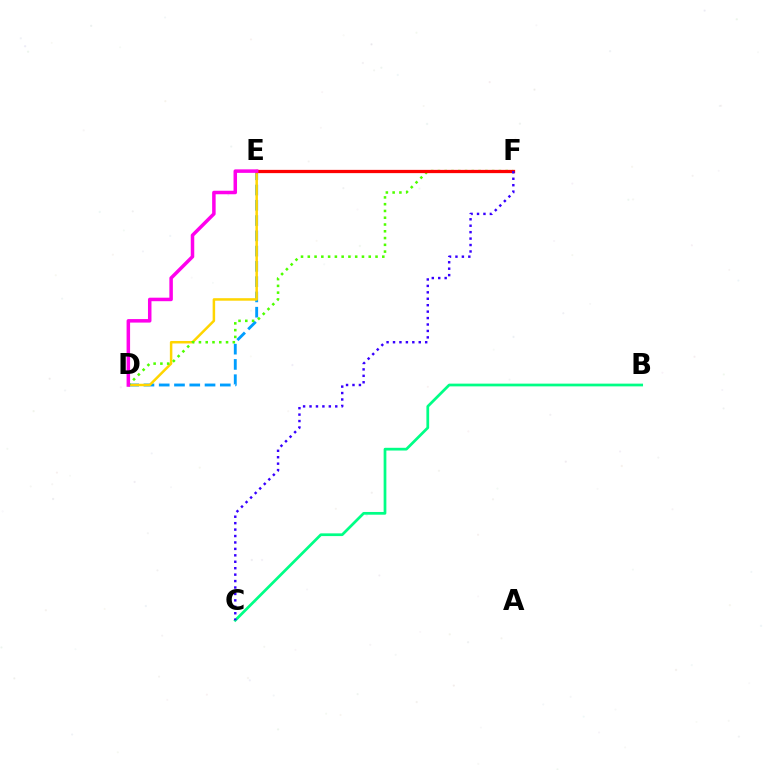{('D', 'E'): [{'color': '#009eff', 'line_style': 'dashed', 'thickness': 2.07}, {'color': '#ffd500', 'line_style': 'solid', 'thickness': 1.8}, {'color': '#ff00ed', 'line_style': 'solid', 'thickness': 2.52}], ('B', 'C'): [{'color': '#00ff86', 'line_style': 'solid', 'thickness': 1.97}], ('D', 'F'): [{'color': '#4fff00', 'line_style': 'dotted', 'thickness': 1.84}], ('E', 'F'): [{'color': '#ff0000', 'line_style': 'solid', 'thickness': 2.35}], ('C', 'F'): [{'color': '#3700ff', 'line_style': 'dotted', 'thickness': 1.75}]}